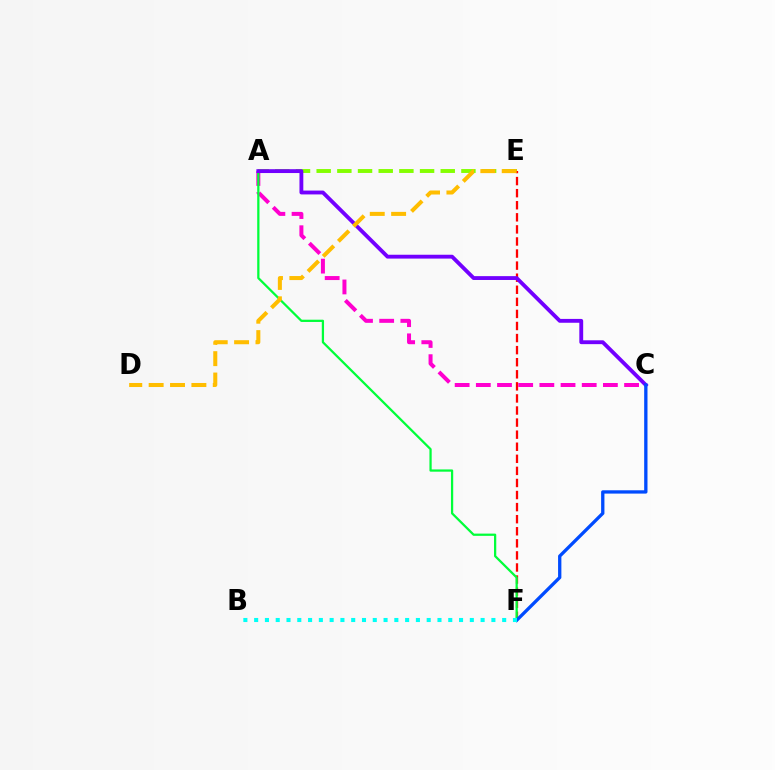{('A', 'E'): [{'color': '#84ff00', 'line_style': 'dashed', 'thickness': 2.81}], ('E', 'F'): [{'color': '#ff0000', 'line_style': 'dashed', 'thickness': 1.64}], ('A', 'C'): [{'color': '#ff00cf', 'line_style': 'dashed', 'thickness': 2.88}, {'color': '#7200ff', 'line_style': 'solid', 'thickness': 2.77}], ('A', 'F'): [{'color': '#00ff39', 'line_style': 'solid', 'thickness': 1.62}], ('C', 'F'): [{'color': '#004bff', 'line_style': 'solid', 'thickness': 2.38}], ('B', 'F'): [{'color': '#00fff6', 'line_style': 'dotted', 'thickness': 2.93}], ('D', 'E'): [{'color': '#ffbd00', 'line_style': 'dashed', 'thickness': 2.9}]}